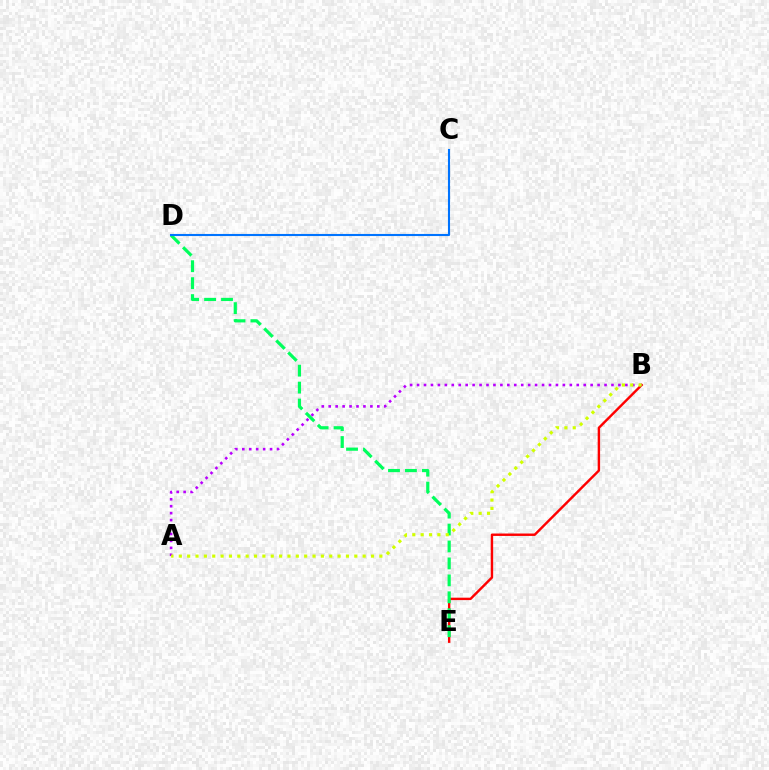{('B', 'E'): [{'color': '#ff0000', 'line_style': 'solid', 'thickness': 1.74}], ('A', 'B'): [{'color': '#b900ff', 'line_style': 'dotted', 'thickness': 1.89}, {'color': '#d1ff00', 'line_style': 'dotted', 'thickness': 2.27}], ('D', 'E'): [{'color': '#00ff5c', 'line_style': 'dashed', 'thickness': 2.3}], ('C', 'D'): [{'color': '#0074ff', 'line_style': 'solid', 'thickness': 1.51}]}